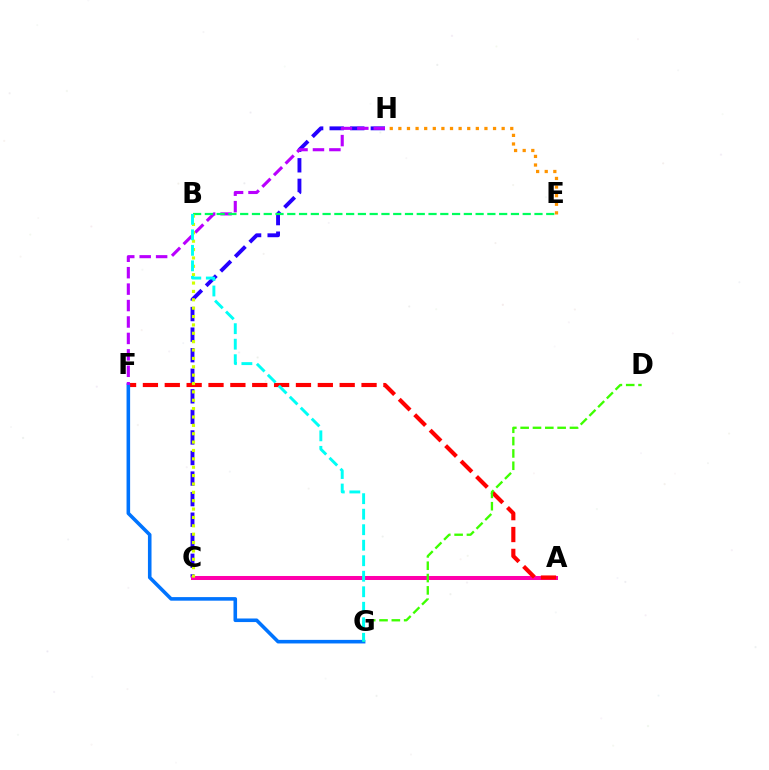{('C', 'H'): [{'color': '#2500ff', 'line_style': 'dashed', 'thickness': 2.79}], ('A', 'C'): [{'color': '#ff00ac', 'line_style': 'solid', 'thickness': 2.89}], ('A', 'F'): [{'color': '#ff0000', 'line_style': 'dashed', 'thickness': 2.97}], ('F', 'G'): [{'color': '#0074ff', 'line_style': 'solid', 'thickness': 2.58}], ('F', 'H'): [{'color': '#b900ff', 'line_style': 'dashed', 'thickness': 2.23}], ('B', 'E'): [{'color': '#00ff5c', 'line_style': 'dashed', 'thickness': 1.6}], ('D', 'G'): [{'color': '#3dff00', 'line_style': 'dashed', 'thickness': 1.67}], ('E', 'H'): [{'color': '#ff9400', 'line_style': 'dotted', 'thickness': 2.34}], ('B', 'C'): [{'color': '#d1ff00', 'line_style': 'dotted', 'thickness': 2.27}], ('B', 'G'): [{'color': '#00fff6', 'line_style': 'dashed', 'thickness': 2.11}]}